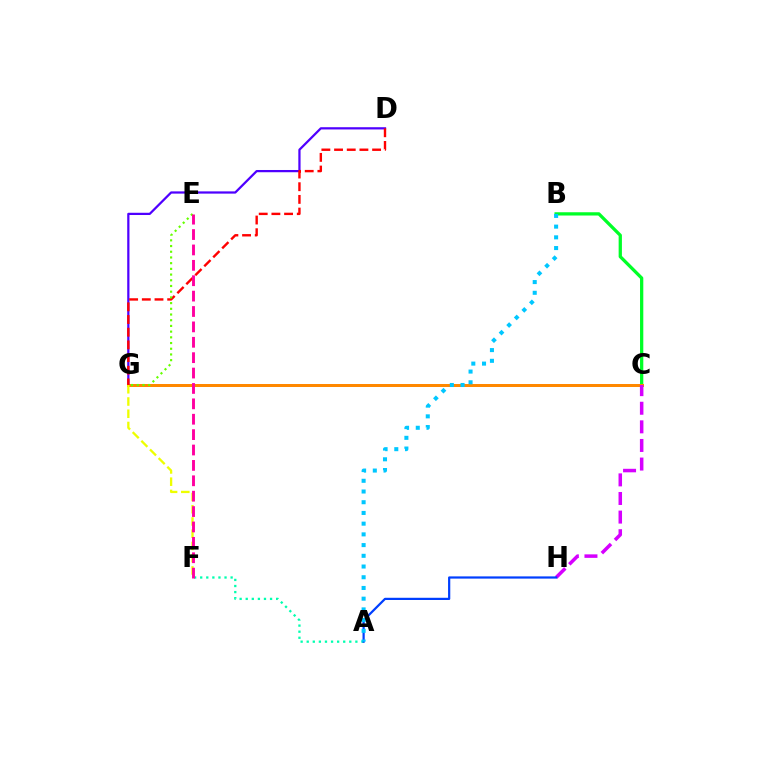{('B', 'C'): [{'color': '#00ff27', 'line_style': 'solid', 'thickness': 2.36}], ('A', 'F'): [{'color': '#00ffaf', 'line_style': 'dotted', 'thickness': 1.65}], ('D', 'G'): [{'color': '#4f00ff', 'line_style': 'solid', 'thickness': 1.61}, {'color': '#ff0000', 'line_style': 'dashed', 'thickness': 1.72}], ('C', 'G'): [{'color': '#ff8800', 'line_style': 'solid', 'thickness': 2.15}], ('C', 'H'): [{'color': '#d600ff', 'line_style': 'dashed', 'thickness': 2.53}], ('F', 'G'): [{'color': '#eeff00', 'line_style': 'dashed', 'thickness': 1.66}], ('A', 'H'): [{'color': '#003fff', 'line_style': 'solid', 'thickness': 1.6}], ('E', 'G'): [{'color': '#66ff00', 'line_style': 'dotted', 'thickness': 1.55}], ('E', 'F'): [{'color': '#ff00a0', 'line_style': 'dashed', 'thickness': 2.09}], ('A', 'B'): [{'color': '#00c7ff', 'line_style': 'dotted', 'thickness': 2.91}]}